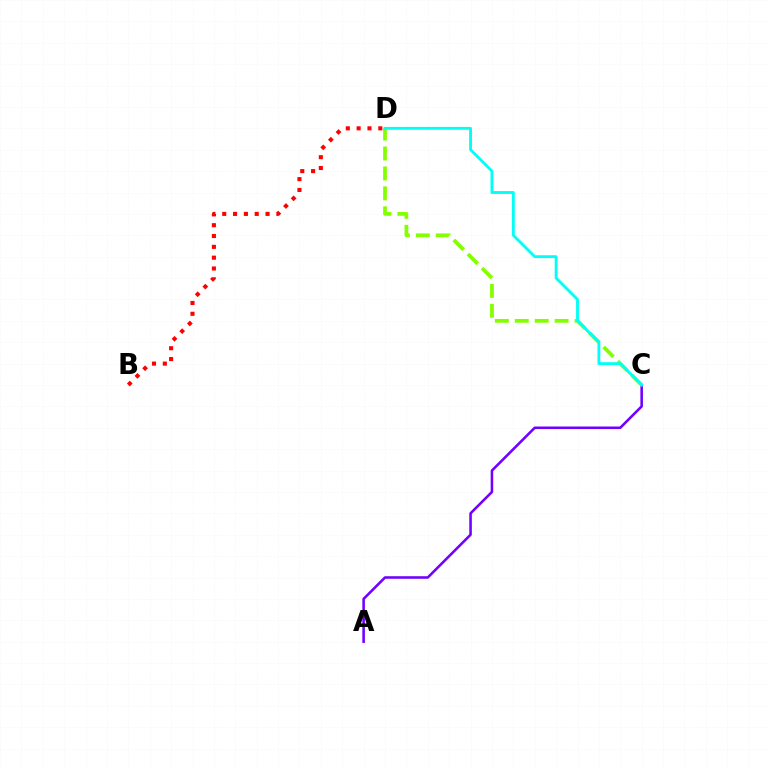{('B', 'D'): [{'color': '#ff0000', 'line_style': 'dotted', 'thickness': 2.94}], ('A', 'C'): [{'color': '#7200ff', 'line_style': 'solid', 'thickness': 1.85}], ('C', 'D'): [{'color': '#84ff00', 'line_style': 'dashed', 'thickness': 2.71}, {'color': '#00fff6', 'line_style': 'solid', 'thickness': 2.06}]}